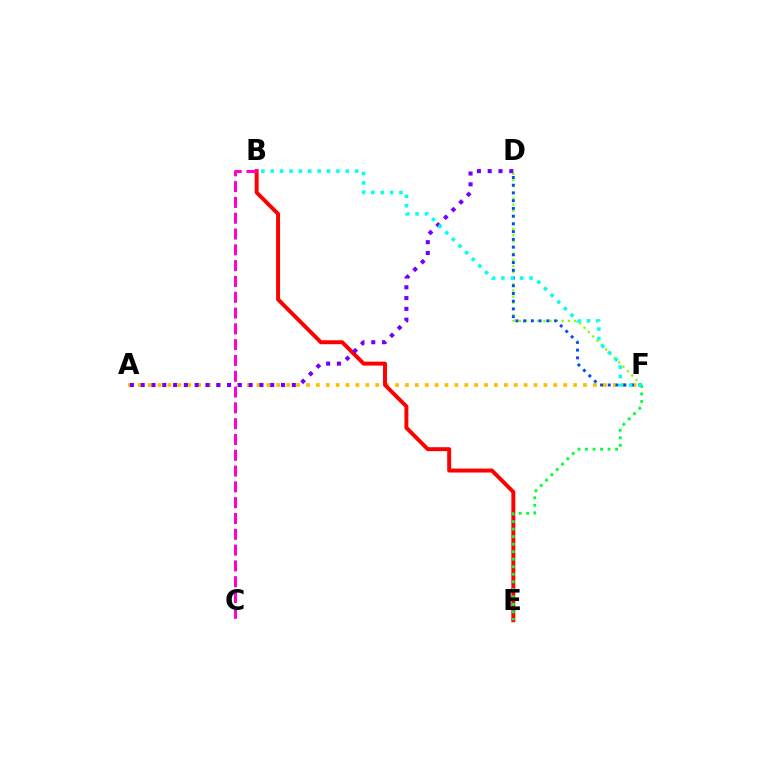{('A', 'F'): [{'color': '#ffbd00', 'line_style': 'dotted', 'thickness': 2.69}], ('B', 'E'): [{'color': '#ff0000', 'line_style': 'solid', 'thickness': 2.84}], ('D', 'F'): [{'color': '#84ff00', 'line_style': 'dotted', 'thickness': 1.67}, {'color': '#004bff', 'line_style': 'dotted', 'thickness': 2.1}], ('E', 'F'): [{'color': '#00ff39', 'line_style': 'dotted', 'thickness': 2.05}], ('A', 'D'): [{'color': '#7200ff', 'line_style': 'dotted', 'thickness': 2.93}], ('B', 'C'): [{'color': '#ff00cf', 'line_style': 'dashed', 'thickness': 2.15}], ('B', 'F'): [{'color': '#00fff6', 'line_style': 'dotted', 'thickness': 2.55}]}